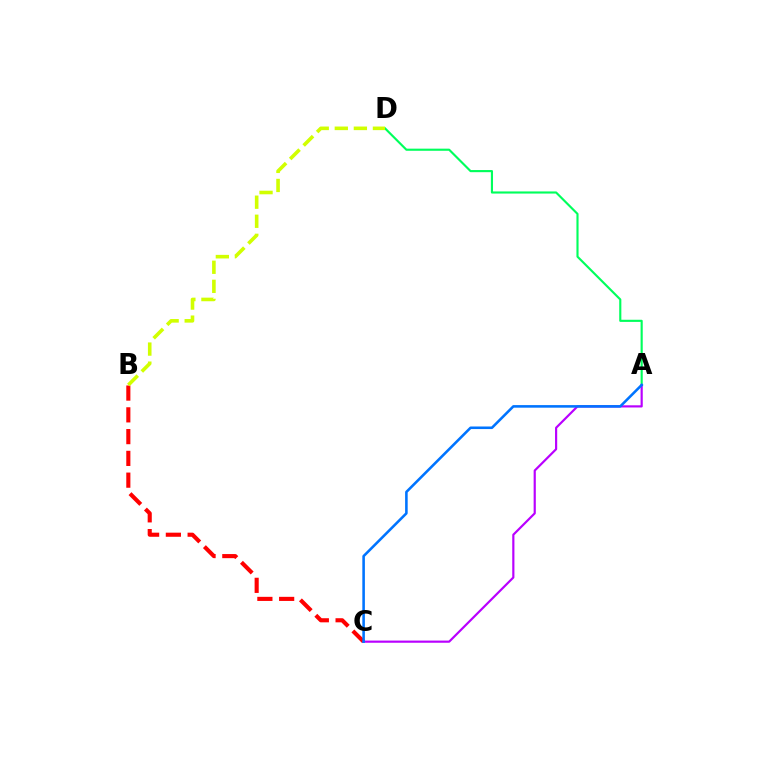{('A', 'D'): [{'color': '#00ff5c', 'line_style': 'solid', 'thickness': 1.54}], ('B', 'C'): [{'color': '#ff0000', 'line_style': 'dashed', 'thickness': 2.96}], ('B', 'D'): [{'color': '#d1ff00', 'line_style': 'dashed', 'thickness': 2.59}], ('A', 'C'): [{'color': '#b900ff', 'line_style': 'solid', 'thickness': 1.57}, {'color': '#0074ff', 'line_style': 'solid', 'thickness': 1.85}]}